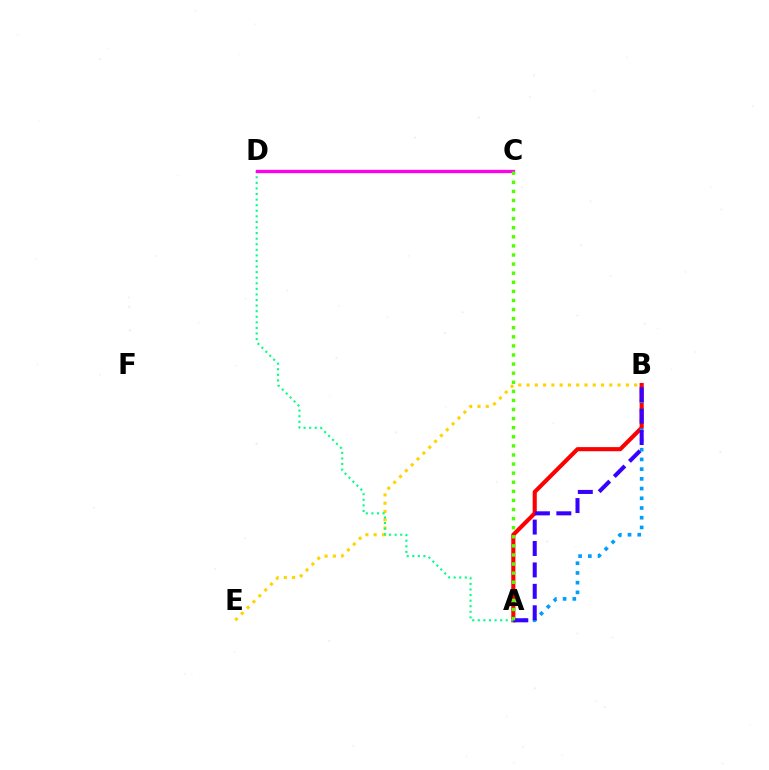{('B', 'E'): [{'color': '#ffd500', 'line_style': 'dotted', 'thickness': 2.25}], ('A', 'B'): [{'color': '#ff0000', 'line_style': 'solid', 'thickness': 2.96}, {'color': '#009eff', 'line_style': 'dotted', 'thickness': 2.64}, {'color': '#3700ff', 'line_style': 'dashed', 'thickness': 2.91}], ('A', 'D'): [{'color': '#00ff86', 'line_style': 'dotted', 'thickness': 1.52}], ('C', 'D'): [{'color': '#ff00ed', 'line_style': 'solid', 'thickness': 2.38}], ('A', 'C'): [{'color': '#4fff00', 'line_style': 'dotted', 'thickness': 2.47}]}